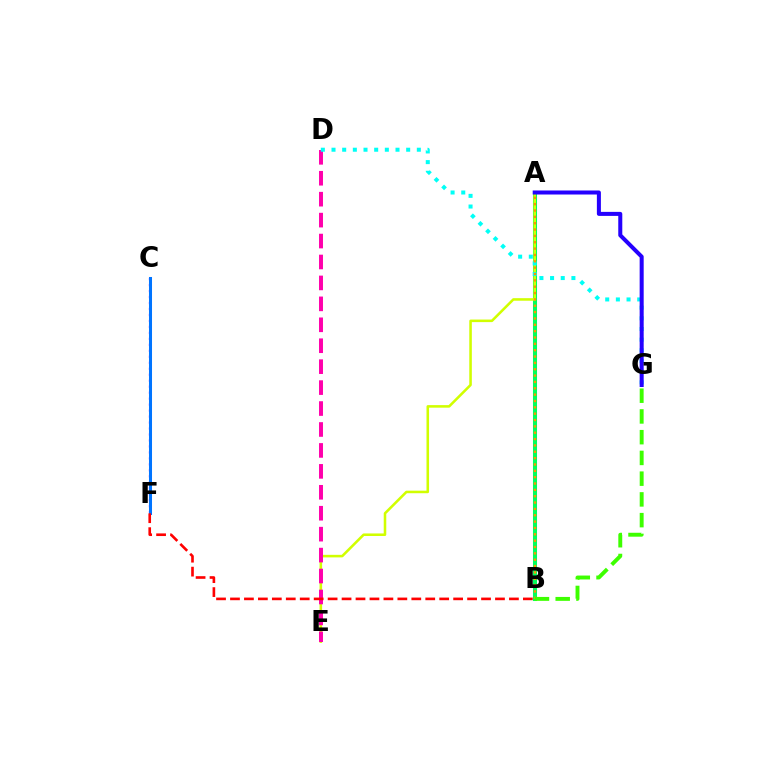{('A', 'B'): [{'color': '#00ff5c', 'line_style': 'solid', 'thickness': 2.92}, {'color': '#ff9400', 'line_style': 'dotted', 'thickness': 1.73}], ('A', 'E'): [{'color': '#d1ff00', 'line_style': 'solid', 'thickness': 1.84}], ('C', 'F'): [{'color': '#b900ff', 'line_style': 'dotted', 'thickness': 1.62}, {'color': '#0074ff', 'line_style': 'solid', 'thickness': 2.18}], ('D', 'E'): [{'color': '#ff00ac', 'line_style': 'dashed', 'thickness': 2.84}], ('D', 'G'): [{'color': '#00fff6', 'line_style': 'dotted', 'thickness': 2.9}], ('A', 'G'): [{'color': '#2500ff', 'line_style': 'solid', 'thickness': 2.9}], ('B', 'G'): [{'color': '#3dff00', 'line_style': 'dashed', 'thickness': 2.82}], ('B', 'F'): [{'color': '#ff0000', 'line_style': 'dashed', 'thickness': 1.89}]}